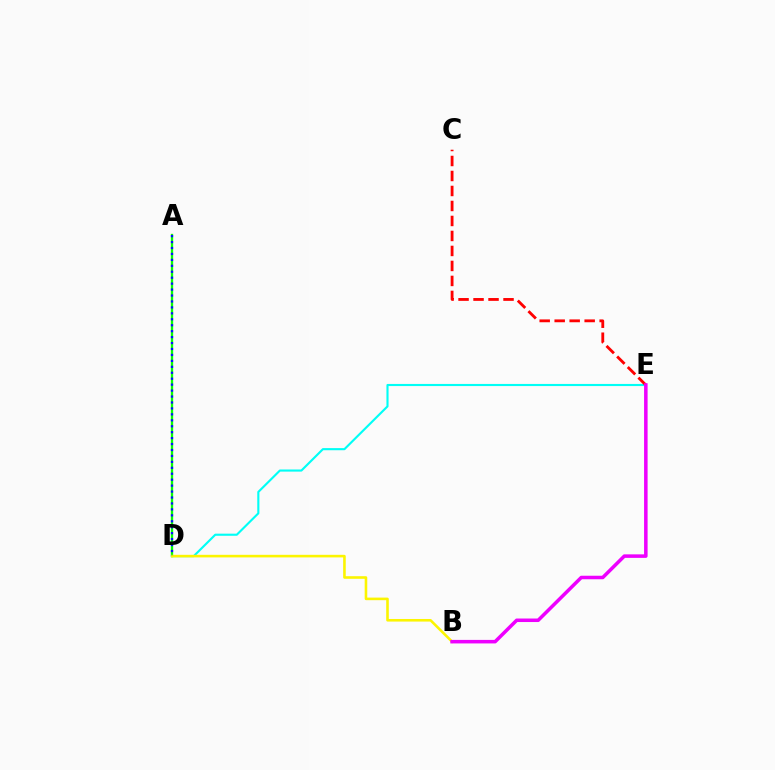{('D', 'E'): [{'color': '#00fff6', 'line_style': 'solid', 'thickness': 1.53}], ('C', 'E'): [{'color': '#ff0000', 'line_style': 'dashed', 'thickness': 2.04}], ('A', 'D'): [{'color': '#08ff00', 'line_style': 'solid', 'thickness': 1.68}, {'color': '#0010ff', 'line_style': 'dotted', 'thickness': 1.61}], ('B', 'D'): [{'color': '#fcf500', 'line_style': 'solid', 'thickness': 1.87}], ('B', 'E'): [{'color': '#ee00ff', 'line_style': 'solid', 'thickness': 2.54}]}